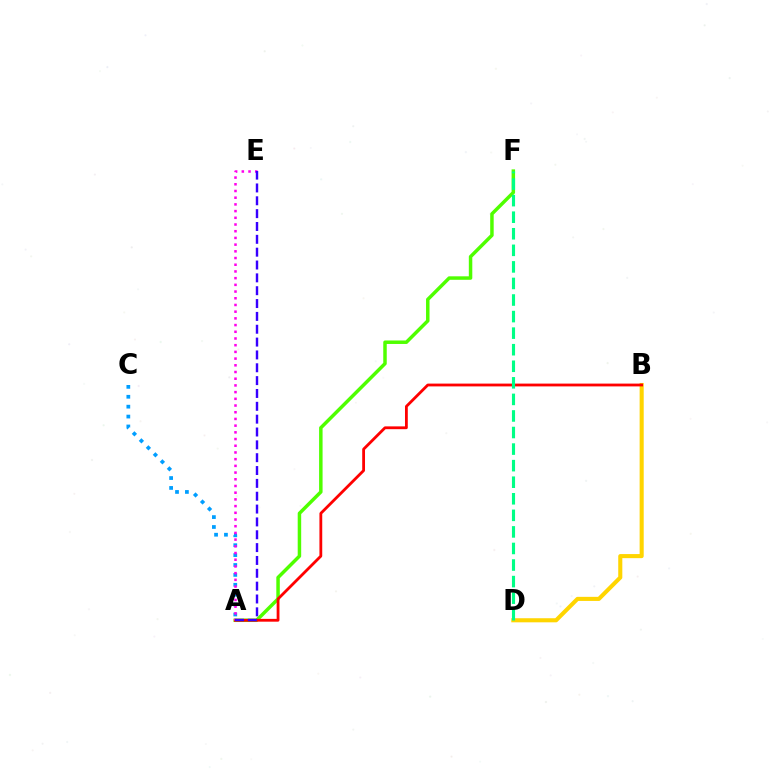{('B', 'D'): [{'color': '#ffd500', 'line_style': 'solid', 'thickness': 2.94}], ('A', 'F'): [{'color': '#4fff00', 'line_style': 'solid', 'thickness': 2.51}], ('A', 'B'): [{'color': '#ff0000', 'line_style': 'solid', 'thickness': 2.02}], ('A', 'C'): [{'color': '#009eff', 'line_style': 'dotted', 'thickness': 2.69}], ('A', 'E'): [{'color': '#ff00ed', 'line_style': 'dotted', 'thickness': 1.82}, {'color': '#3700ff', 'line_style': 'dashed', 'thickness': 1.74}], ('D', 'F'): [{'color': '#00ff86', 'line_style': 'dashed', 'thickness': 2.25}]}